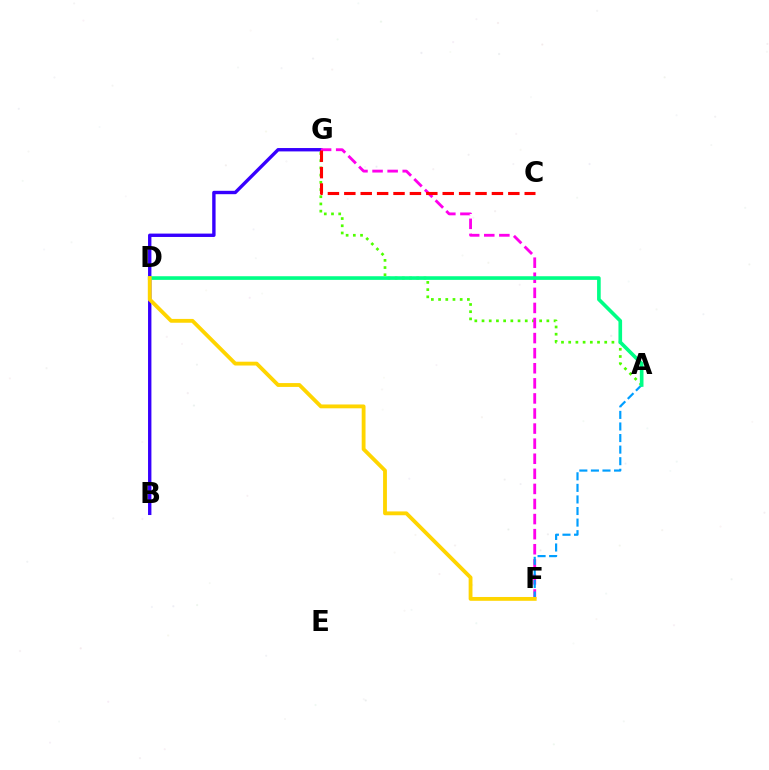{('B', 'G'): [{'color': '#3700ff', 'line_style': 'solid', 'thickness': 2.43}], ('A', 'G'): [{'color': '#4fff00', 'line_style': 'dotted', 'thickness': 1.96}], ('F', 'G'): [{'color': '#ff00ed', 'line_style': 'dashed', 'thickness': 2.05}], ('A', 'F'): [{'color': '#009eff', 'line_style': 'dashed', 'thickness': 1.57}], ('A', 'D'): [{'color': '#00ff86', 'line_style': 'solid', 'thickness': 2.62}], ('D', 'F'): [{'color': '#ffd500', 'line_style': 'solid', 'thickness': 2.76}], ('C', 'G'): [{'color': '#ff0000', 'line_style': 'dashed', 'thickness': 2.23}]}